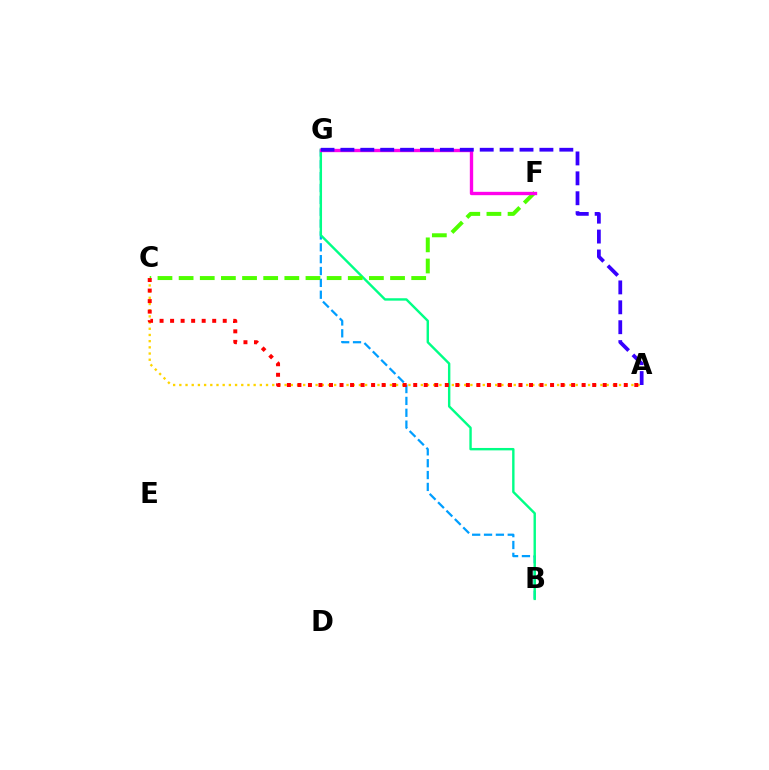{('B', 'G'): [{'color': '#009eff', 'line_style': 'dashed', 'thickness': 1.61}, {'color': '#00ff86', 'line_style': 'solid', 'thickness': 1.73}], ('C', 'F'): [{'color': '#4fff00', 'line_style': 'dashed', 'thickness': 2.87}], ('A', 'C'): [{'color': '#ffd500', 'line_style': 'dotted', 'thickness': 1.68}, {'color': '#ff0000', 'line_style': 'dotted', 'thickness': 2.86}], ('F', 'G'): [{'color': '#ff00ed', 'line_style': 'solid', 'thickness': 2.42}], ('A', 'G'): [{'color': '#3700ff', 'line_style': 'dashed', 'thickness': 2.7}]}